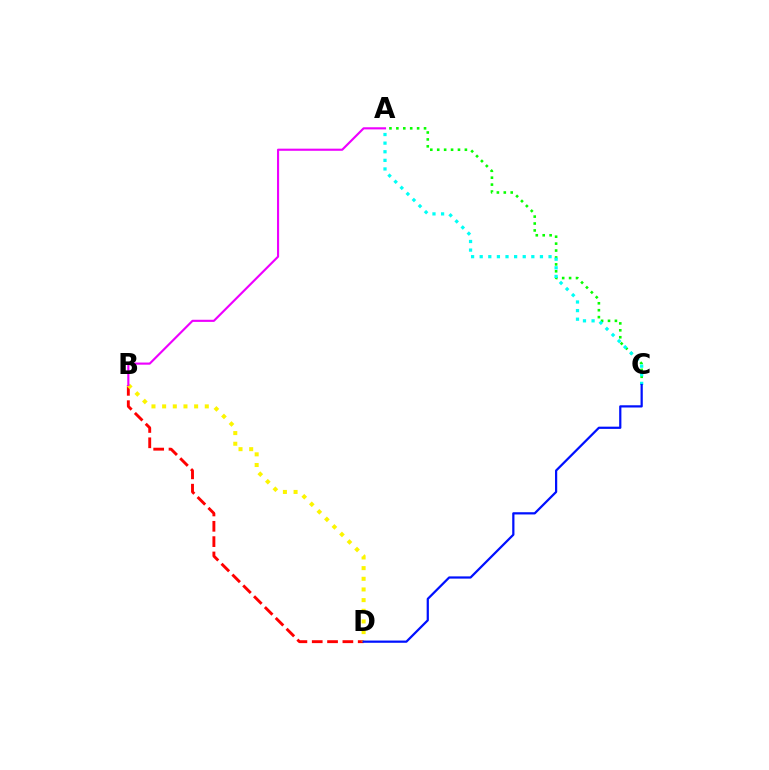{('A', 'C'): [{'color': '#08ff00', 'line_style': 'dotted', 'thickness': 1.88}, {'color': '#00fff6', 'line_style': 'dotted', 'thickness': 2.34}], ('B', 'D'): [{'color': '#ff0000', 'line_style': 'dashed', 'thickness': 2.08}, {'color': '#fcf500', 'line_style': 'dotted', 'thickness': 2.9}], ('C', 'D'): [{'color': '#0010ff', 'line_style': 'solid', 'thickness': 1.6}], ('A', 'B'): [{'color': '#ee00ff', 'line_style': 'solid', 'thickness': 1.54}]}